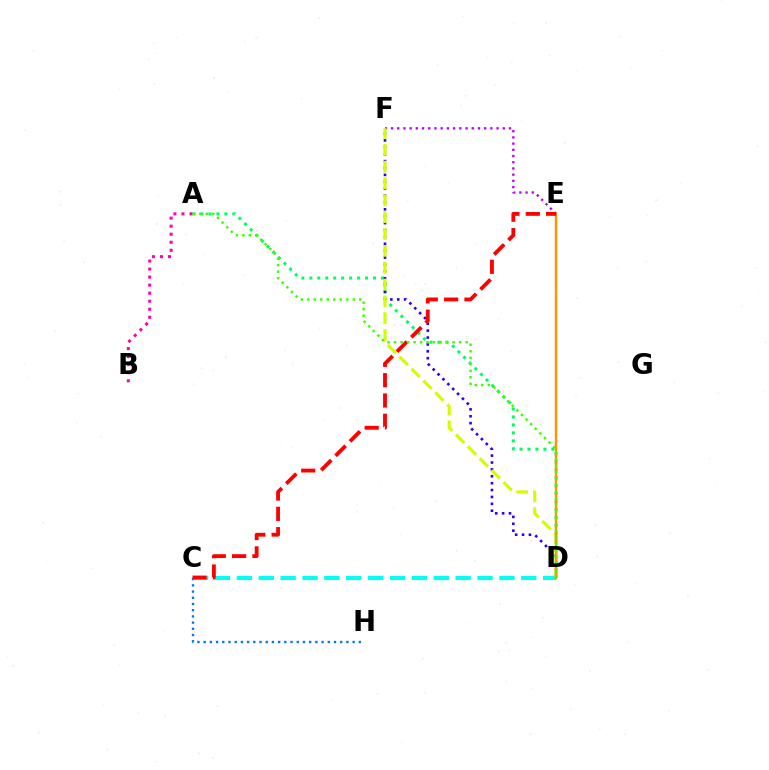{('E', 'F'): [{'color': '#b900ff', 'line_style': 'dotted', 'thickness': 1.69}], ('A', 'D'): [{'color': '#00ff5c', 'line_style': 'dotted', 'thickness': 2.16}, {'color': '#3dff00', 'line_style': 'dotted', 'thickness': 1.77}], ('D', 'F'): [{'color': '#2500ff', 'line_style': 'dotted', 'thickness': 1.87}, {'color': '#d1ff00', 'line_style': 'dashed', 'thickness': 2.29}], ('C', 'H'): [{'color': '#0074ff', 'line_style': 'dotted', 'thickness': 1.69}], ('C', 'D'): [{'color': '#00fff6', 'line_style': 'dashed', 'thickness': 2.97}], ('A', 'B'): [{'color': '#ff00ac', 'line_style': 'dotted', 'thickness': 2.18}], ('D', 'E'): [{'color': '#ff9400', 'line_style': 'solid', 'thickness': 1.73}], ('C', 'E'): [{'color': '#ff0000', 'line_style': 'dashed', 'thickness': 2.76}]}